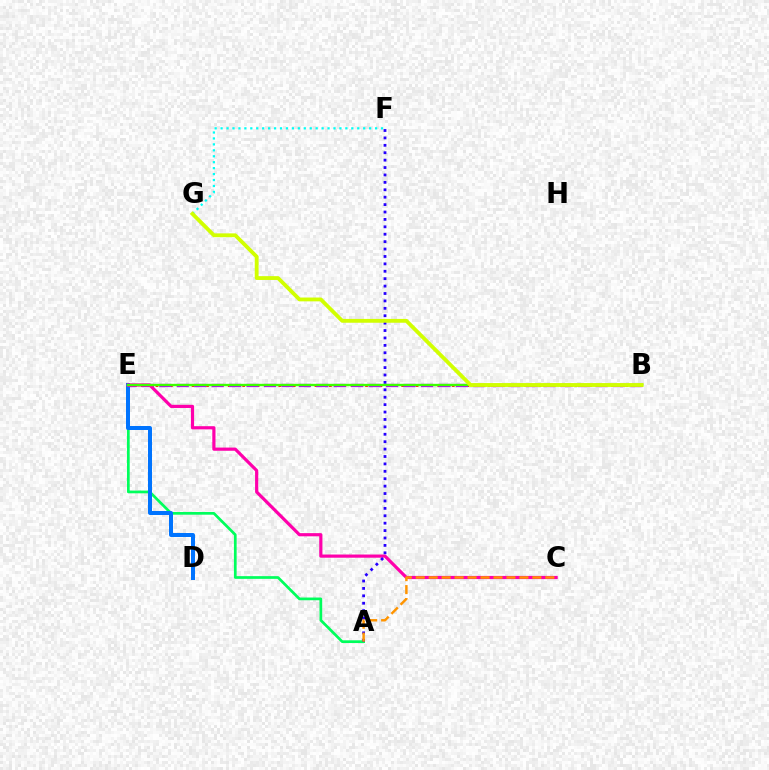{('A', 'E'): [{'color': '#00ff5c', 'line_style': 'solid', 'thickness': 1.95}], ('D', 'E'): [{'color': '#0074ff', 'line_style': 'solid', 'thickness': 2.87}], ('B', 'E'): [{'color': '#ff0000', 'line_style': 'dotted', 'thickness': 1.96}, {'color': '#b900ff', 'line_style': 'dashed', 'thickness': 2.37}, {'color': '#3dff00', 'line_style': 'solid', 'thickness': 1.69}], ('F', 'G'): [{'color': '#00fff6', 'line_style': 'dotted', 'thickness': 1.61}], ('C', 'E'): [{'color': '#ff00ac', 'line_style': 'solid', 'thickness': 2.29}], ('A', 'F'): [{'color': '#2500ff', 'line_style': 'dotted', 'thickness': 2.01}], ('A', 'C'): [{'color': '#ff9400', 'line_style': 'dashed', 'thickness': 1.76}], ('B', 'G'): [{'color': '#d1ff00', 'line_style': 'solid', 'thickness': 2.75}]}